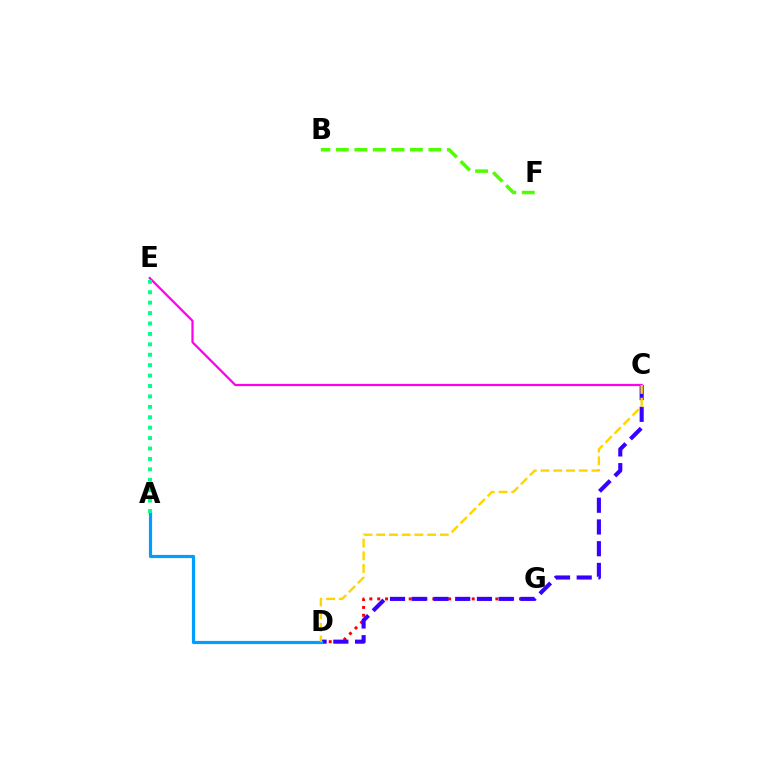{('D', 'G'): [{'color': '#ff0000', 'line_style': 'dotted', 'thickness': 2.14}], ('C', 'D'): [{'color': '#3700ff', 'line_style': 'dashed', 'thickness': 2.95}, {'color': '#ffd500', 'line_style': 'dashed', 'thickness': 1.73}], ('A', 'D'): [{'color': '#009eff', 'line_style': 'solid', 'thickness': 2.3}], ('C', 'E'): [{'color': '#ff00ed', 'line_style': 'solid', 'thickness': 1.61}], ('B', 'F'): [{'color': '#4fff00', 'line_style': 'dashed', 'thickness': 2.52}], ('A', 'E'): [{'color': '#00ff86', 'line_style': 'dotted', 'thickness': 2.83}]}